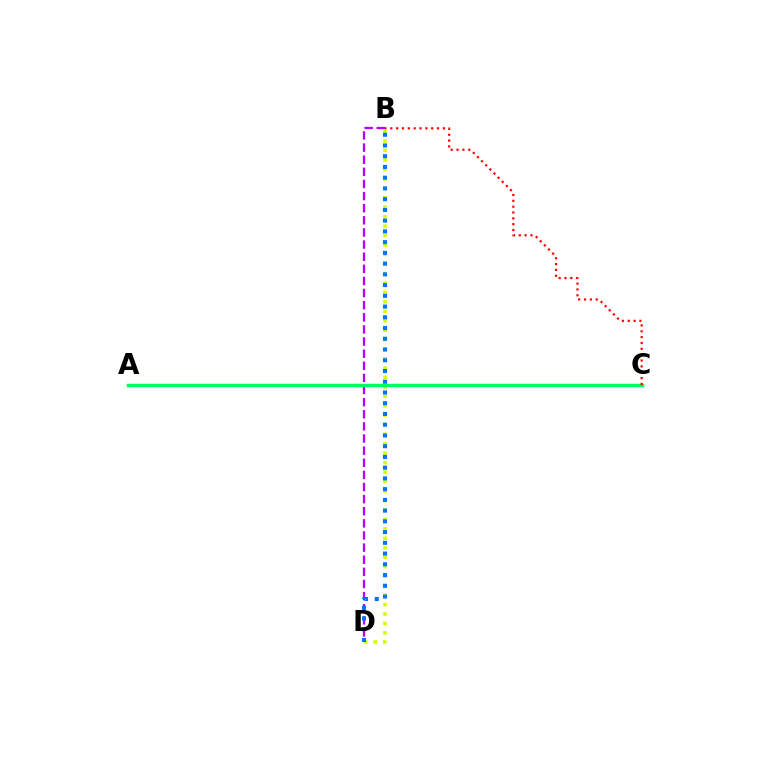{('B', 'D'): [{'color': '#d1ff00', 'line_style': 'dotted', 'thickness': 2.57}, {'color': '#b900ff', 'line_style': 'dashed', 'thickness': 1.65}, {'color': '#0074ff', 'line_style': 'dotted', 'thickness': 2.92}], ('A', 'C'): [{'color': '#00ff5c', 'line_style': 'solid', 'thickness': 2.48}], ('B', 'C'): [{'color': '#ff0000', 'line_style': 'dotted', 'thickness': 1.59}]}